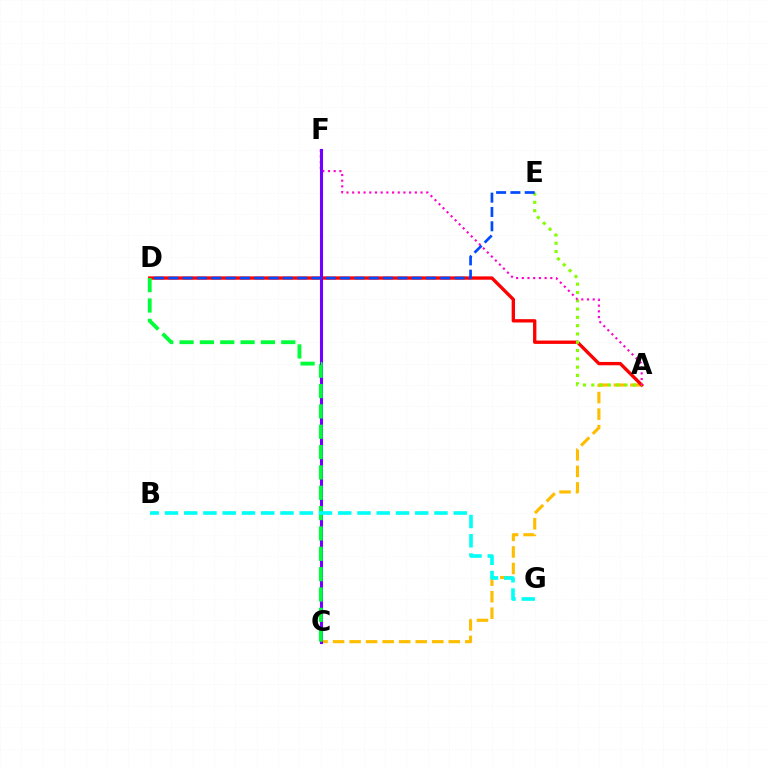{('A', 'C'): [{'color': '#ffbd00', 'line_style': 'dashed', 'thickness': 2.25}], ('A', 'D'): [{'color': '#ff0000', 'line_style': 'solid', 'thickness': 2.41}], ('A', 'E'): [{'color': '#84ff00', 'line_style': 'dotted', 'thickness': 2.25}], ('A', 'F'): [{'color': '#ff00cf', 'line_style': 'dotted', 'thickness': 1.55}], ('C', 'F'): [{'color': '#7200ff', 'line_style': 'solid', 'thickness': 2.23}], ('D', 'E'): [{'color': '#004bff', 'line_style': 'dashed', 'thickness': 1.94}], ('C', 'D'): [{'color': '#00ff39', 'line_style': 'dashed', 'thickness': 2.76}], ('B', 'G'): [{'color': '#00fff6', 'line_style': 'dashed', 'thickness': 2.62}]}